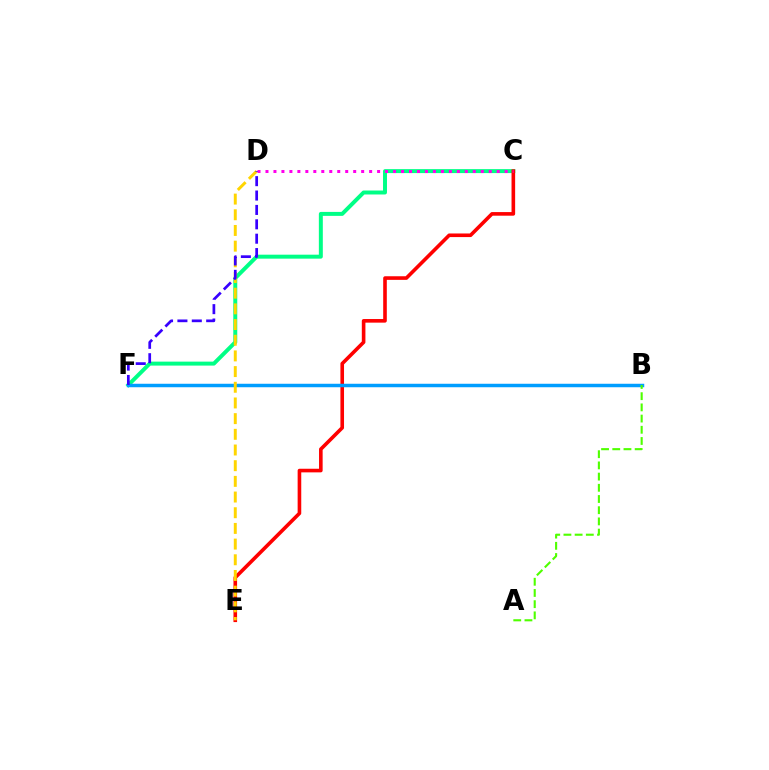{('C', 'F'): [{'color': '#00ff86', 'line_style': 'solid', 'thickness': 2.85}], ('C', 'E'): [{'color': '#ff0000', 'line_style': 'solid', 'thickness': 2.6}], ('B', 'F'): [{'color': '#009eff', 'line_style': 'solid', 'thickness': 2.5}], ('D', 'E'): [{'color': '#ffd500', 'line_style': 'dashed', 'thickness': 2.13}], ('C', 'D'): [{'color': '#ff00ed', 'line_style': 'dotted', 'thickness': 2.17}], ('A', 'B'): [{'color': '#4fff00', 'line_style': 'dashed', 'thickness': 1.52}], ('D', 'F'): [{'color': '#3700ff', 'line_style': 'dashed', 'thickness': 1.95}]}